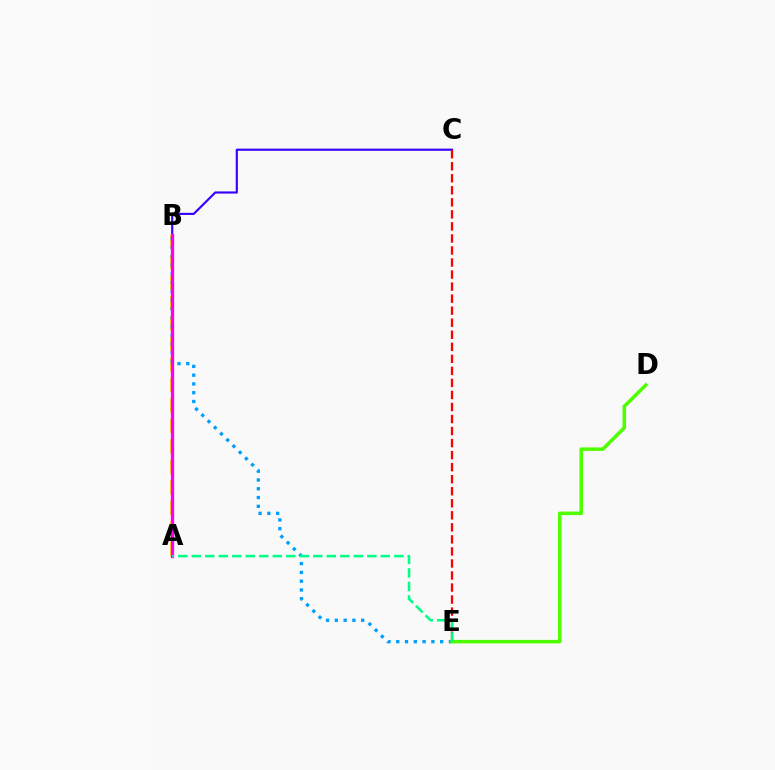{('B', 'C'): [{'color': '#3700ff', 'line_style': 'solid', 'thickness': 1.55}], ('A', 'B'): [{'color': '#ffd500', 'line_style': 'dashed', 'thickness': 2.78}, {'color': '#ff00ed', 'line_style': 'solid', 'thickness': 2.39}], ('B', 'E'): [{'color': '#009eff', 'line_style': 'dotted', 'thickness': 2.39}], ('D', 'E'): [{'color': '#4fff00', 'line_style': 'solid', 'thickness': 2.55}], ('C', 'E'): [{'color': '#ff0000', 'line_style': 'dashed', 'thickness': 1.64}], ('A', 'E'): [{'color': '#00ff86', 'line_style': 'dashed', 'thickness': 1.83}]}